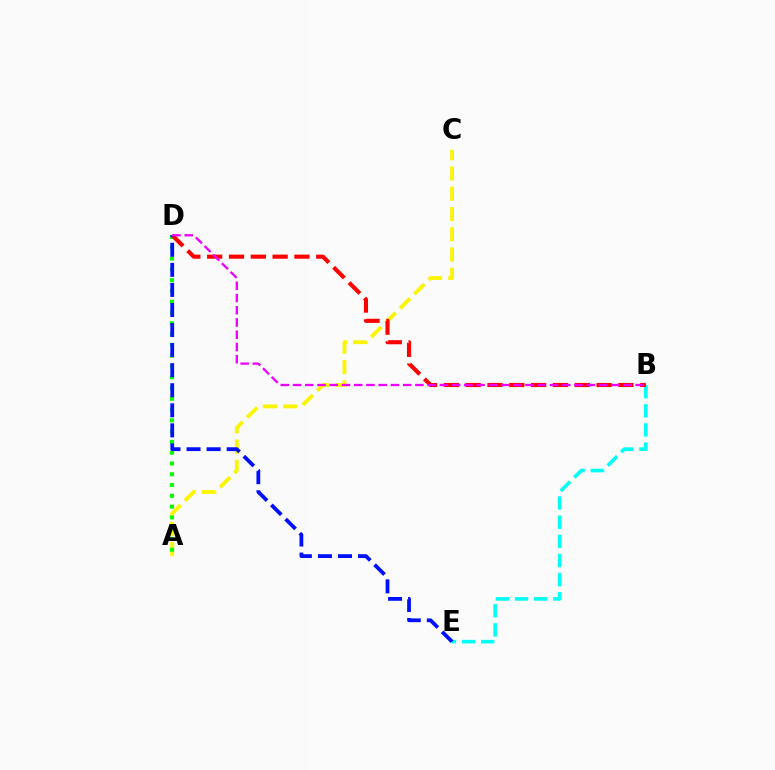{('B', 'E'): [{'color': '#00fff6', 'line_style': 'dashed', 'thickness': 2.6}], ('A', 'C'): [{'color': '#fcf500', 'line_style': 'dashed', 'thickness': 2.75}], ('A', 'D'): [{'color': '#08ff00', 'line_style': 'dotted', 'thickness': 2.93}], ('B', 'D'): [{'color': '#ff0000', 'line_style': 'dashed', 'thickness': 2.96}, {'color': '#ee00ff', 'line_style': 'dashed', 'thickness': 1.66}], ('D', 'E'): [{'color': '#0010ff', 'line_style': 'dashed', 'thickness': 2.73}]}